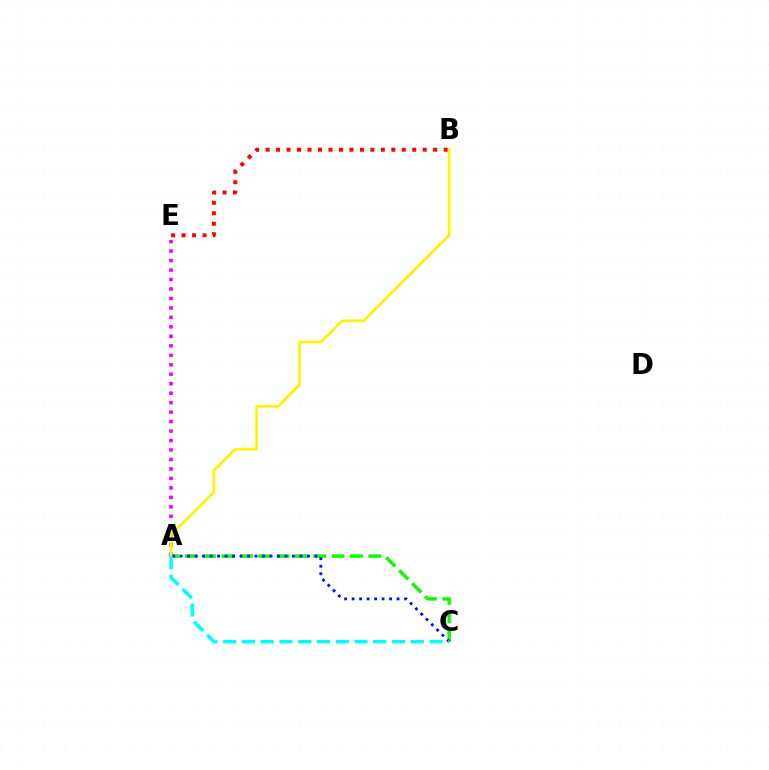{('A', 'C'): [{'color': '#08ff00', 'line_style': 'dashed', 'thickness': 2.49}, {'color': '#0010ff', 'line_style': 'dotted', 'thickness': 2.04}, {'color': '#00fff6', 'line_style': 'dashed', 'thickness': 2.55}], ('A', 'E'): [{'color': '#ee00ff', 'line_style': 'dotted', 'thickness': 2.57}], ('A', 'B'): [{'color': '#fcf500', 'line_style': 'solid', 'thickness': 1.92}], ('B', 'E'): [{'color': '#ff0000', 'line_style': 'dotted', 'thickness': 2.85}]}